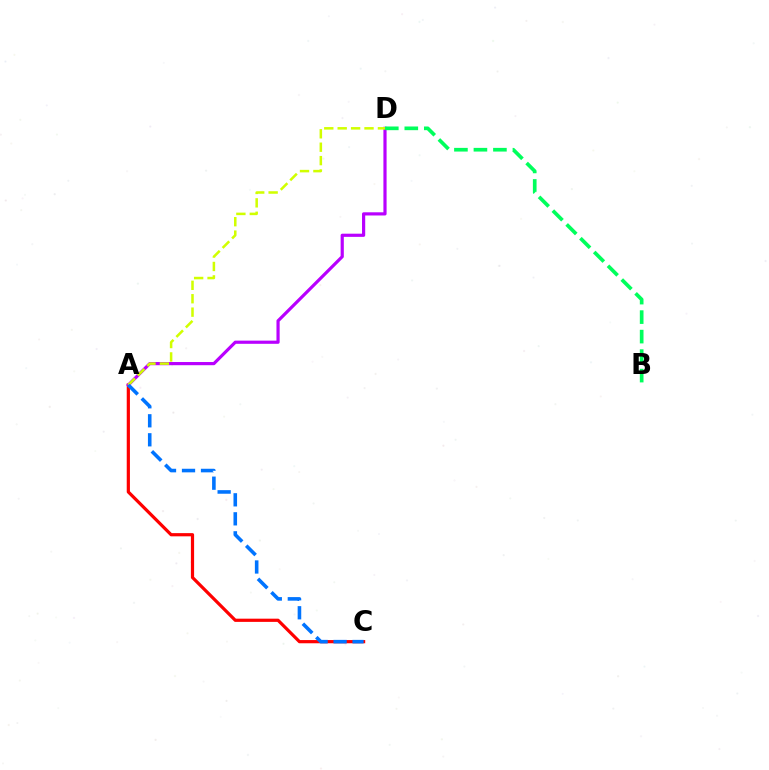{('A', 'C'): [{'color': '#ff0000', 'line_style': 'solid', 'thickness': 2.31}, {'color': '#0074ff', 'line_style': 'dashed', 'thickness': 2.58}], ('A', 'D'): [{'color': '#b900ff', 'line_style': 'solid', 'thickness': 2.29}, {'color': '#d1ff00', 'line_style': 'dashed', 'thickness': 1.82}], ('B', 'D'): [{'color': '#00ff5c', 'line_style': 'dashed', 'thickness': 2.65}]}